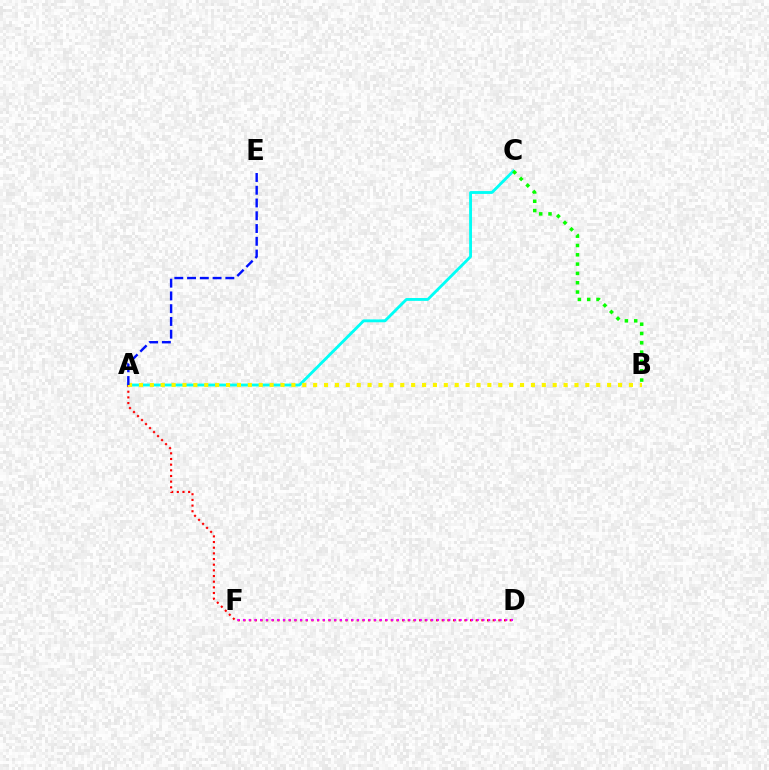{('A', 'C'): [{'color': '#00fff6', 'line_style': 'solid', 'thickness': 2.06}], ('A', 'D'): [{'color': '#ff0000', 'line_style': 'dotted', 'thickness': 1.54}], ('B', 'C'): [{'color': '#08ff00', 'line_style': 'dotted', 'thickness': 2.53}], ('D', 'F'): [{'color': '#ee00ff', 'line_style': 'dotted', 'thickness': 1.55}], ('A', 'B'): [{'color': '#fcf500', 'line_style': 'dotted', 'thickness': 2.96}], ('A', 'E'): [{'color': '#0010ff', 'line_style': 'dashed', 'thickness': 1.73}]}